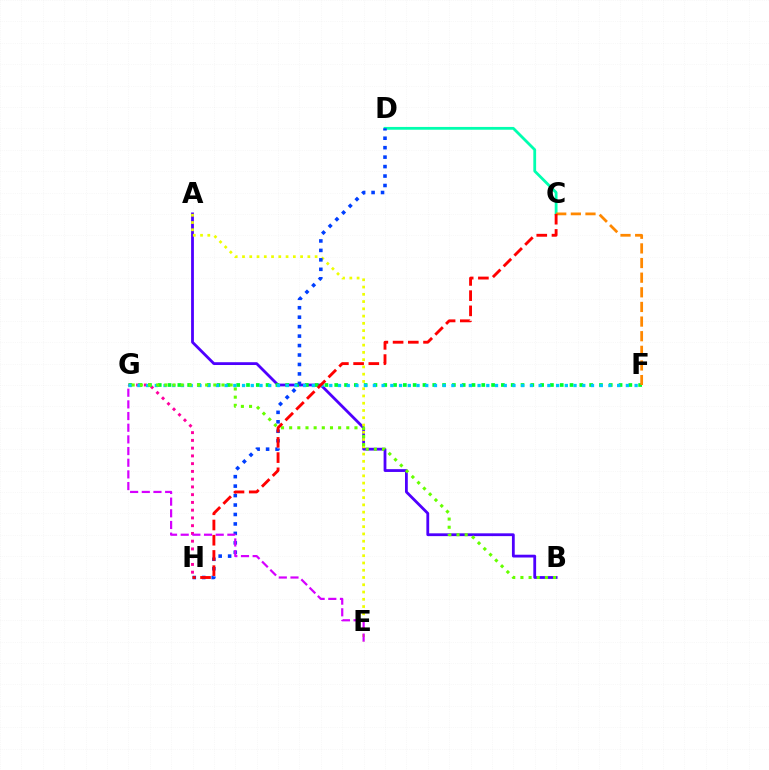{('C', 'D'): [{'color': '#00ffaf', 'line_style': 'solid', 'thickness': 2.01}], ('G', 'H'): [{'color': '#ff00a0', 'line_style': 'dotted', 'thickness': 2.11}], ('A', 'B'): [{'color': '#4f00ff', 'line_style': 'solid', 'thickness': 2.01}], ('A', 'E'): [{'color': '#eeff00', 'line_style': 'dotted', 'thickness': 1.97}], ('F', 'G'): [{'color': '#00ff27', 'line_style': 'dotted', 'thickness': 2.66}, {'color': '#00c7ff', 'line_style': 'dotted', 'thickness': 2.37}], ('D', 'H'): [{'color': '#003fff', 'line_style': 'dotted', 'thickness': 2.57}], ('C', 'F'): [{'color': '#ff8800', 'line_style': 'dashed', 'thickness': 1.99}], ('E', 'G'): [{'color': '#d600ff', 'line_style': 'dashed', 'thickness': 1.59}], ('B', 'G'): [{'color': '#66ff00', 'line_style': 'dotted', 'thickness': 2.22}], ('C', 'H'): [{'color': '#ff0000', 'line_style': 'dashed', 'thickness': 2.07}]}